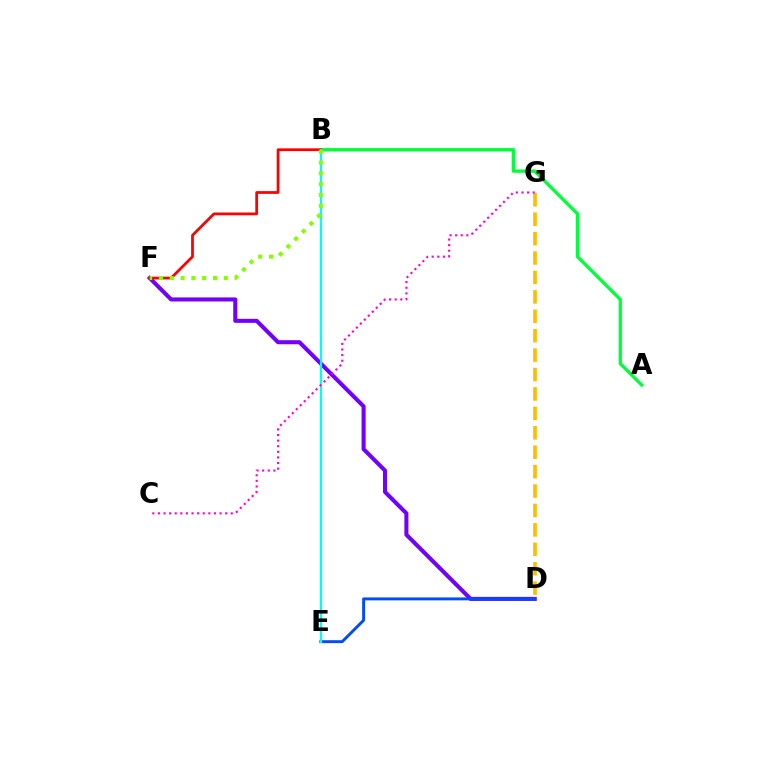{('A', 'B'): [{'color': '#00ff39', 'line_style': 'solid', 'thickness': 2.39}], ('D', 'F'): [{'color': '#7200ff', 'line_style': 'solid', 'thickness': 2.92}], ('B', 'F'): [{'color': '#ff0000', 'line_style': 'solid', 'thickness': 1.99}, {'color': '#84ff00', 'line_style': 'dotted', 'thickness': 2.94}], ('D', 'E'): [{'color': '#004bff', 'line_style': 'solid', 'thickness': 2.11}], ('B', 'E'): [{'color': '#00fff6', 'line_style': 'solid', 'thickness': 1.6}], ('D', 'G'): [{'color': '#ffbd00', 'line_style': 'dashed', 'thickness': 2.64}], ('C', 'G'): [{'color': '#ff00cf', 'line_style': 'dotted', 'thickness': 1.52}]}